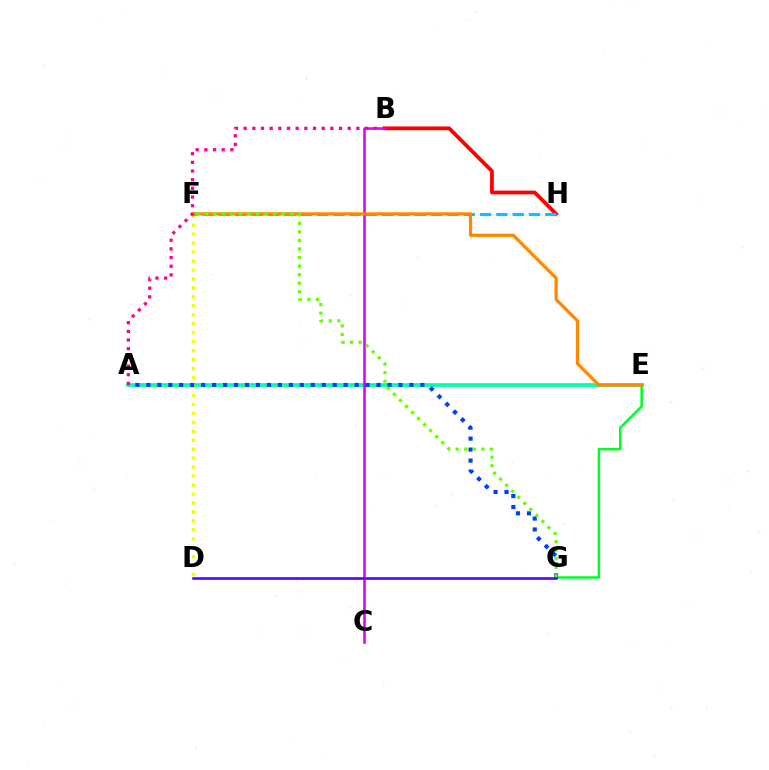{('B', 'H'): [{'color': '#ff0000', 'line_style': 'solid', 'thickness': 2.72}], ('A', 'E'): [{'color': '#00ffaf', 'line_style': 'solid', 'thickness': 2.66}], ('E', 'G'): [{'color': '#00ff27', 'line_style': 'solid', 'thickness': 1.81}], ('D', 'F'): [{'color': '#eeff00', 'line_style': 'dotted', 'thickness': 2.43}], ('B', 'C'): [{'color': '#d600ff', 'line_style': 'solid', 'thickness': 1.84}], ('F', 'H'): [{'color': '#00c7ff', 'line_style': 'dashed', 'thickness': 2.22}], ('A', 'G'): [{'color': '#003fff', 'line_style': 'dotted', 'thickness': 2.98}], ('E', 'F'): [{'color': '#ff8800', 'line_style': 'solid', 'thickness': 2.33}], ('F', 'G'): [{'color': '#66ff00', 'line_style': 'dotted', 'thickness': 2.32}], ('D', 'G'): [{'color': '#4f00ff', 'line_style': 'solid', 'thickness': 1.85}], ('A', 'B'): [{'color': '#ff00a0', 'line_style': 'dotted', 'thickness': 2.36}]}